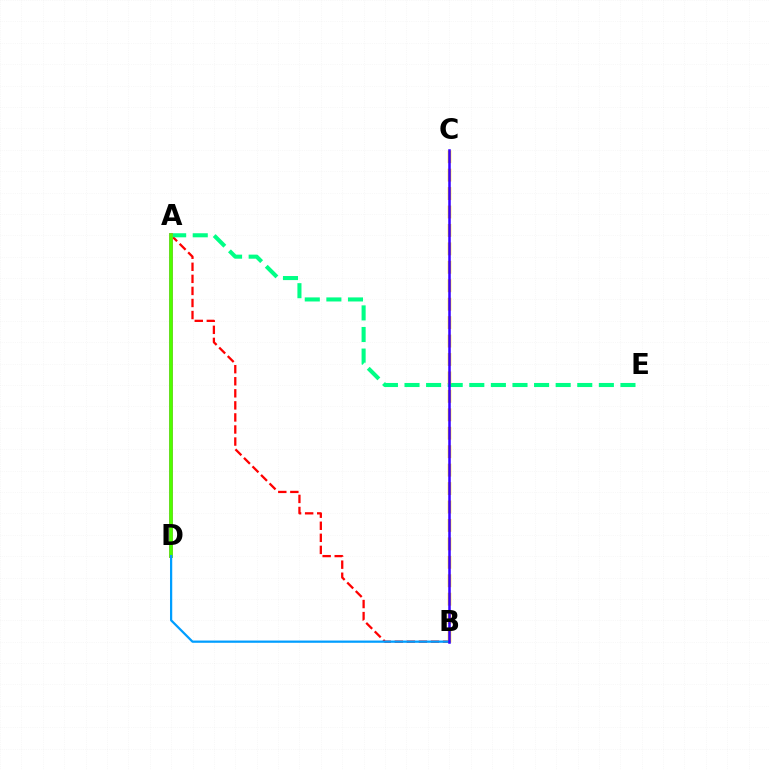{('A', 'B'): [{'color': '#ff0000', 'line_style': 'dashed', 'thickness': 1.64}], ('A', 'E'): [{'color': '#00ff86', 'line_style': 'dashed', 'thickness': 2.93}], ('A', 'D'): [{'color': '#ff00ed', 'line_style': 'solid', 'thickness': 2.76}, {'color': '#4fff00', 'line_style': 'solid', 'thickness': 2.68}], ('B', 'C'): [{'color': '#ffd500', 'line_style': 'dashed', 'thickness': 2.5}, {'color': '#3700ff', 'line_style': 'solid', 'thickness': 1.83}], ('B', 'D'): [{'color': '#009eff', 'line_style': 'solid', 'thickness': 1.61}]}